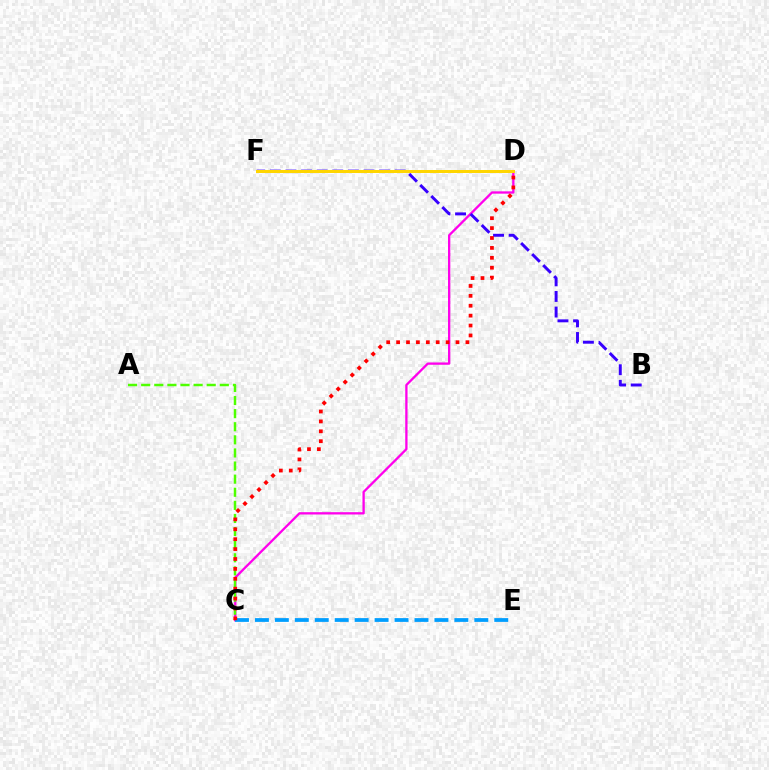{('D', 'F'): [{'color': '#00ff86', 'line_style': 'solid', 'thickness': 1.9}, {'color': '#ffd500', 'line_style': 'solid', 'thickness': 2.16}], ('C', 'D'): [{'color': '#ff00ed', 'line_style': 'solid', 'thickness': 1.66}, {'color': '#ff0000', 'line_style': 'dotted', 'thickness': 2.69}], ('A', 'C'): [{'color': '#4fff00', 'line_style': 'dashed', 'thickness': 1.78}], ('C', 'E'): [{'color': '#009eff', 'line_style': 'dashed', 'thickness': 2.71}], ('B', 'F'): [{'color': '#3700ff', 'line_style': 'dashed', 'thickness': 2.12}]}